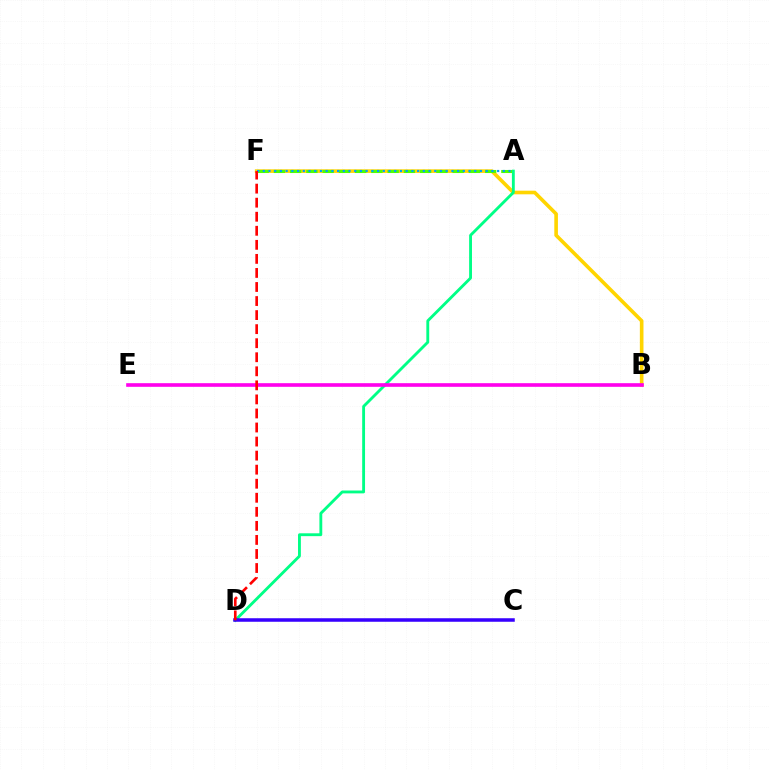{('B', 'F'): [{'color': '#ffd500', 'line_style': 'solid', 'thickness': 2.61}], ('A', 'F'): [{'color': '#4fff00', 'line_style': 'dashed', 'thickness': 2.21}, {'color': '#009eff', 'line_style': 'dotted', 'thickness': 1.55}], ('A', 'D'): [{'color': '#00ff86', 'line_style': 'solid', 'thickness': 2.06}], ('B', 'E'): [{'color': '#ff00ed', 'line_style': 'solid', 'thickness': 2.62}], ('C', 'D'): [{'color': '#3700ff', 'line_style': 'solid', 'thickness': 2.54}], ('D', 'F'): [{'color': '#ff0000', 'line_style': 'dashed', 'thickness': 1.91}]}